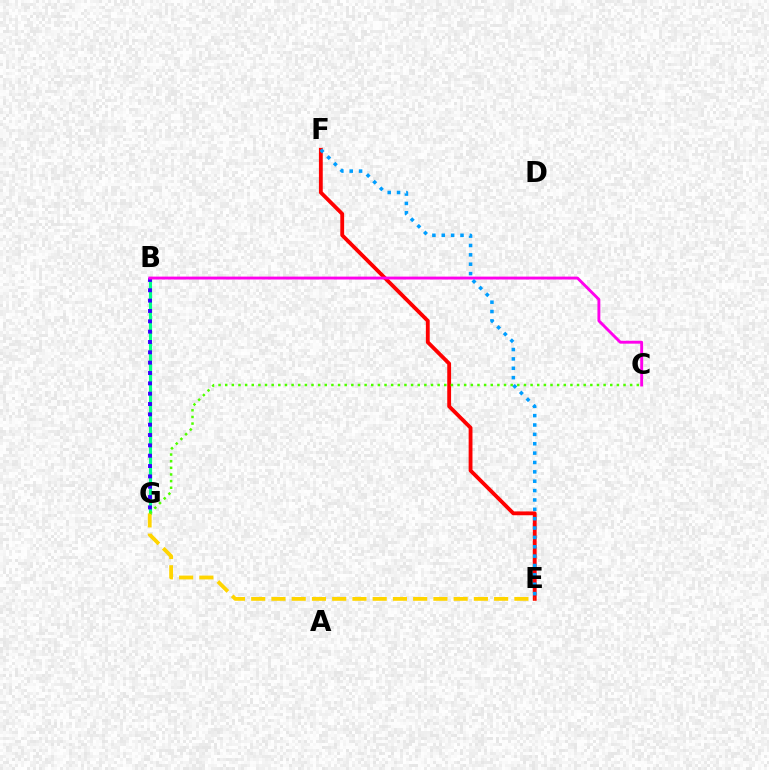{('B', 'G'): [{'color': '#00ff86', 'line_style': 'solid', 'thickness': 2.25}, {'color': '#3700ff', 'line_style': 'dotted', 'thickness': 2.81}], ('E', 'F'): [{'color': '#ff0000', 'line_style': 'solid', 'thickness': 2.76}, {'color': '#009eff', 'line_style': 'dotted', 'thickness': 2.55}], ('E', 'G'): [{'color': '#ffd500', 'line_style': 'dashed', 'thickness': 2.75}], ('B', 'C'): [{'color': '#ff00ed', 'line_style': 'solid', 'thickness': 2.08}], ('C', 'G'): [{'color': '#4fff00', 'line_style': 'dotted', 'thickness': 1.8}]}